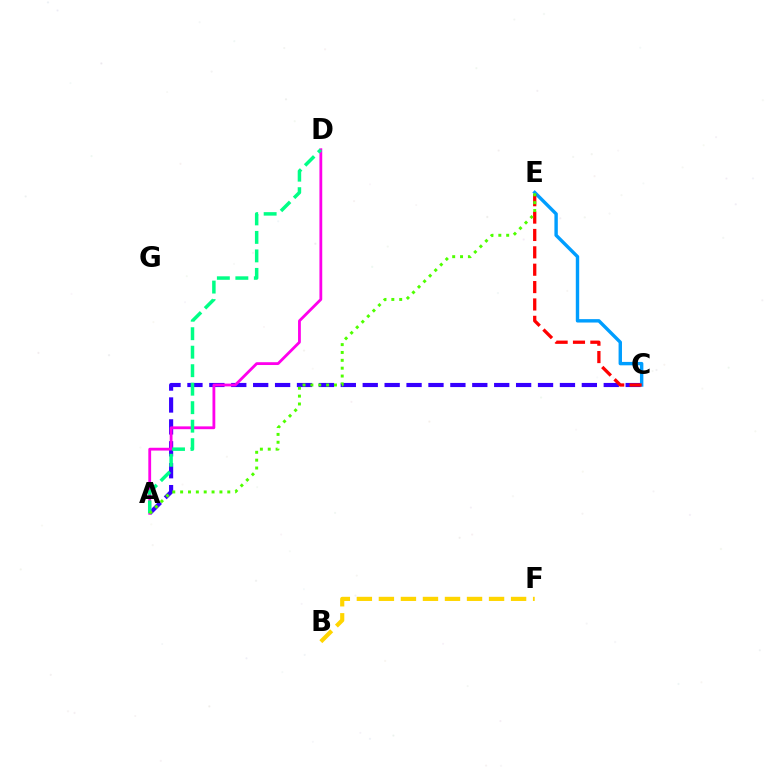{('A', 'C'): [{'color': '#3700ff', 'line_style': 'dashed', 'thickness': 2.98}], ('C', 'E'): [{'color': '#009eff', 'line_style': 'solid', 'thickness': 2.45}, {'color': '#ff0000', 'line_style': 'dashed', 'thickness': 2.36}], ('A', 'D'): [{'color': '#ff00ed', 'line_style': 'solid', 'thickness': 2.02}, {'color': '#00ff86', 'line_style': 'dashed', 'thickness': 2.51}], ('B', 'F'): [{'color': '#ffd500', 'line_style': 'dashed', 'thickness': 2.99}], ('A', 'E'): [{'color': '#4fff00', 'line_style': 'dotted', 'thickness': 2.13}]}